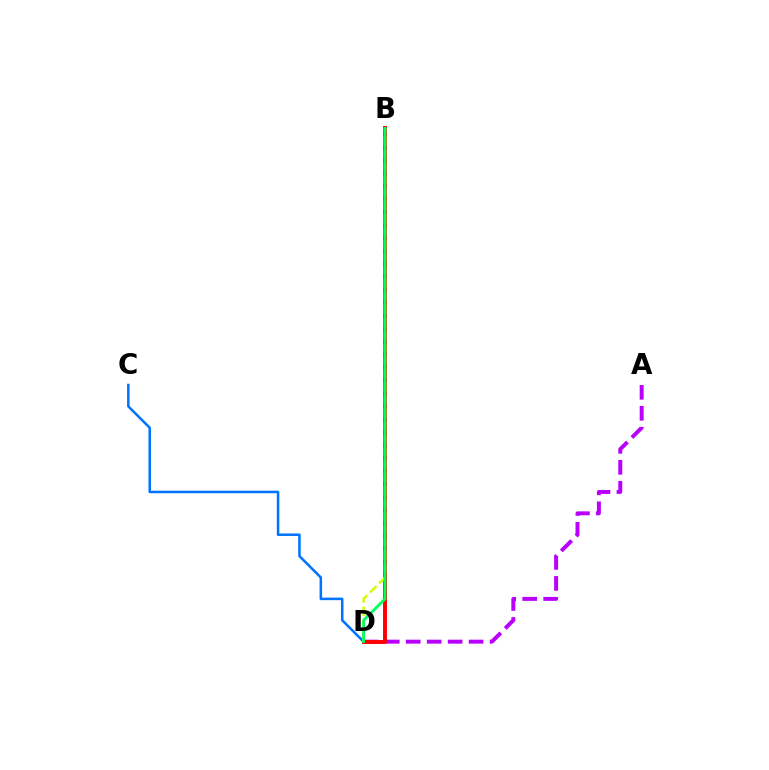{('C', 'D'): [{'color': '#0074ff', 'line_style': 'solid', 'thickness': 1.82}], ('A', 'D'): [{'color': '#b900ff', 'line_style': 'dashed', 'thickness': 2.85}], ('B', 'D'): [{'color': '#ff0000', 'line_style': 'solid', 'thickness': 2.83}, {'color': '#d1ff00', 'line_style': 'dashed', 'thickness': 1.76}, {'color': '#00ff5c', 'line_style': 'solid', 'thickness': 2.01}]}